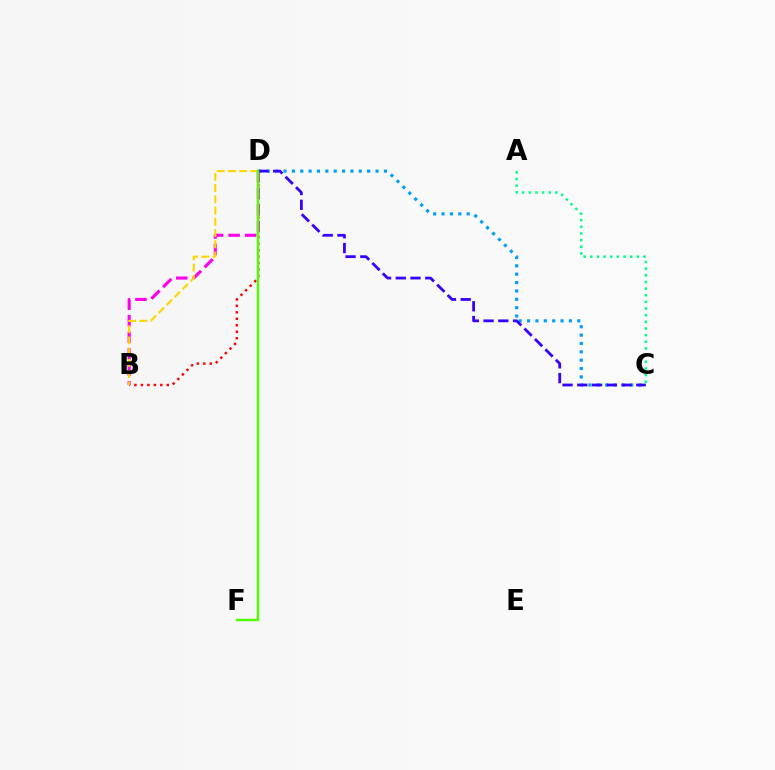{('B', 'D'): [{'color': '#ff0000', 'line_style': 'dotted', 'thickness': 1.76}, {'color': '#ff00ed', 'line_style': 'dashed', 'thickness': 2.24}, {'color': '#ffd500', 'line_style': 'dashed', 'thickness': 1.53}], ('C', 'D'): [{'color': '#009eff', 'line_style': 'dotted', 'thickness': 2.27}, {'color': '#3700ff', 'line_style': 'dashed', 'thickness': 2.0}], ('A', 'C'): [{'color': '#00ff86', 'line_style': 'dotted', 'thickness': 1.81}], ('D', 'F'): [{'color': '#4fff00', 'line_style': 'solid', 'thickness': 1.76}]}